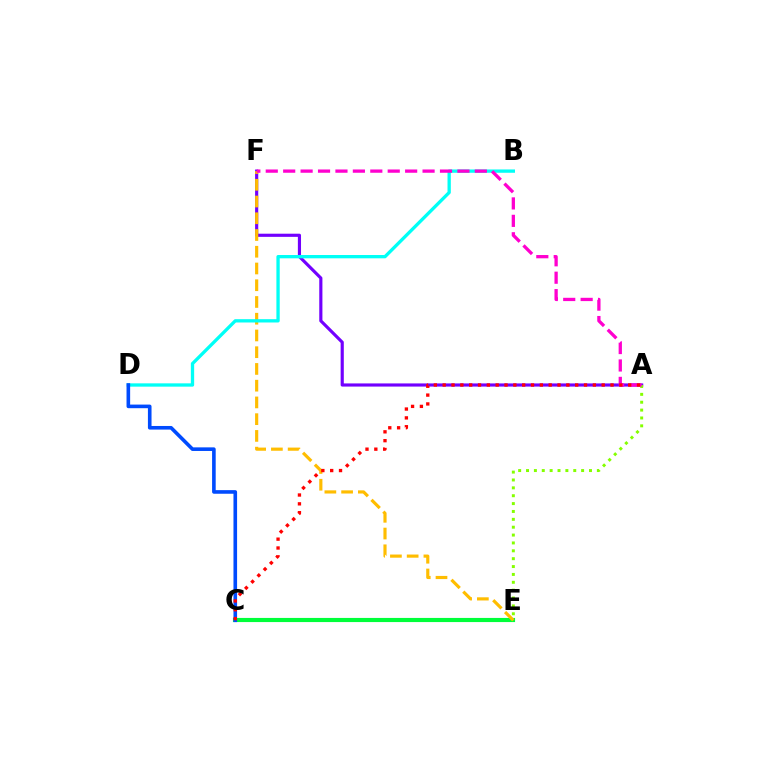{('C', 'E'): [{'color': '#00ff39', 'line_style': 'solid', 'thickness': 2.98}], ('A', 'F'): [{'color': '#7200ff', 'line_style': 'solid', 'thickness': 2.27}, {'color': '#ff00cf', 'line_style': 'dashed', 'thickness': 2.37}], ('E', 'F'): [{'color': '#ffbd00', 'line_style': 'dashed', 'thickness': 2.27}], ('A', 'E'): [{'color': '#84ff00', 'line_style': 'dotted', 'thickness': 2.14}], ('B', 'D'): [{'color': '#00fff6', 'line_style': 'solid', 'thickness': 2.38}], ('C', 'D'): [{'color': '#004bff', 'line_style': 'solid', 'thickness': 2.6}], ('A', 'C'): [{'color': '#ff0000', 'line_style': 'dotted', 'thickness': 2.4}]}